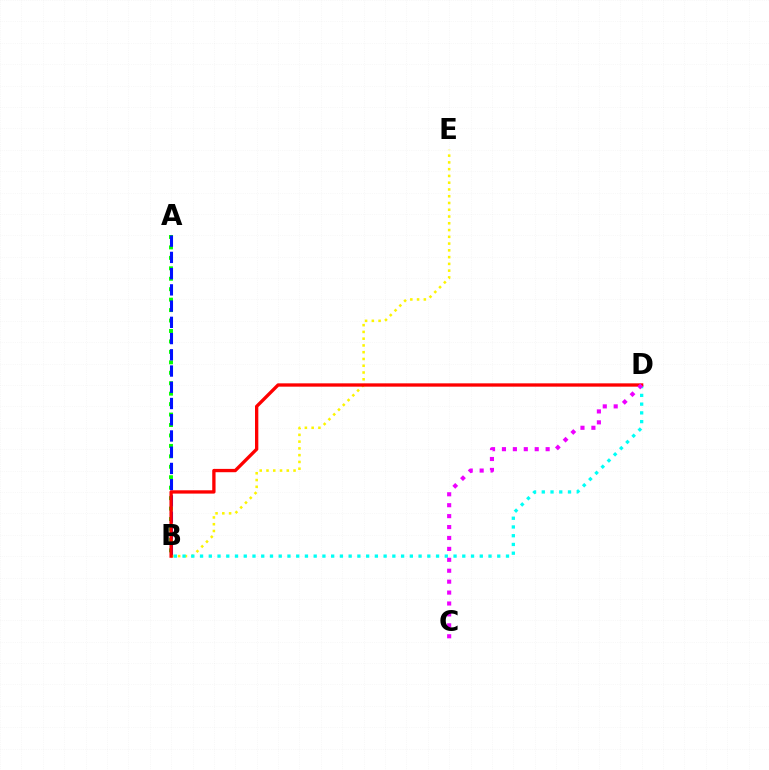{('A', 'B'): [{'color': '#08ff00', 'line_style': 'dotted', 'thickness': 2.84}, {'color': '#0010ff', 'line_style': 'dashed', 'thickness': 2.21}], ('B', 'E'): [{'color': '#fcf500', 'line_style': 'dotted', 'thickness': 1.84}], ('B', 'D'): [{'color': '#00fff6', 'line_style': 'dotted', 'thickness': 2.38}, {'color': '#ff0000', 'line_style': 'solid', 'thickness': 2.39}], ('C', 'D'): [{'color': '#ee00ff', 'line_style': 'dotted', 'thickness': 2.97}]}